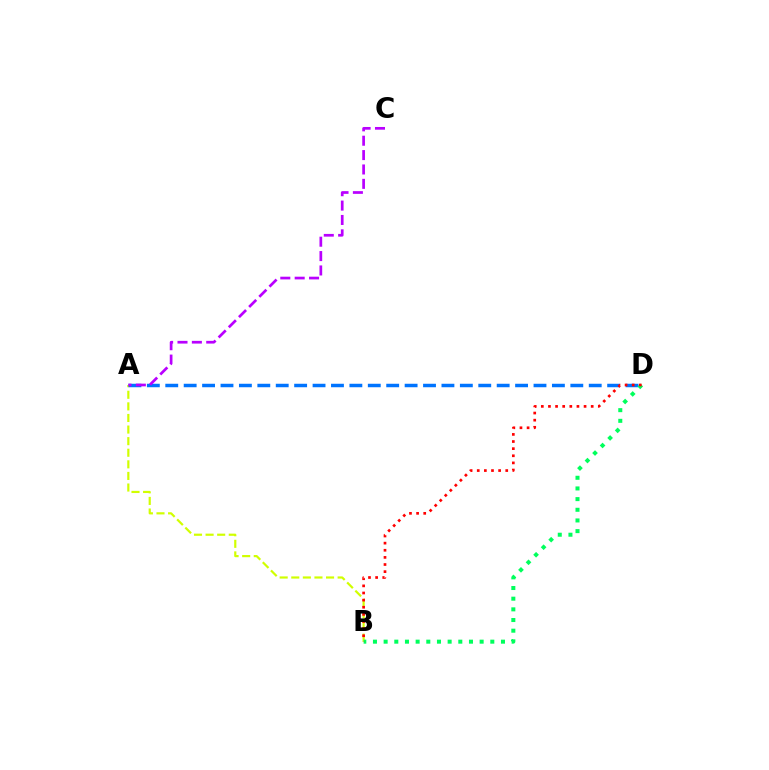{('A', 'B'): [{'color': '#d1ff00', 'line_style': 'dashed', 'thickness': 1.57}], ('A', 'D'): [{'color': '#0074ff', 'line_style': 'dashed', 'thickness': 2.5}], ('A', 'C'): [{'color': '#b900ff', 'line_style': 'dashed', 'thickness': 1.95}], ('B', 'D'): [{'color': '#00ff5c', 'line_style': 'dotted', 'thickness': 2.9}, {'color': '#ff0000', 'line_style': 'dotted', 'thickness': 1.94}]}